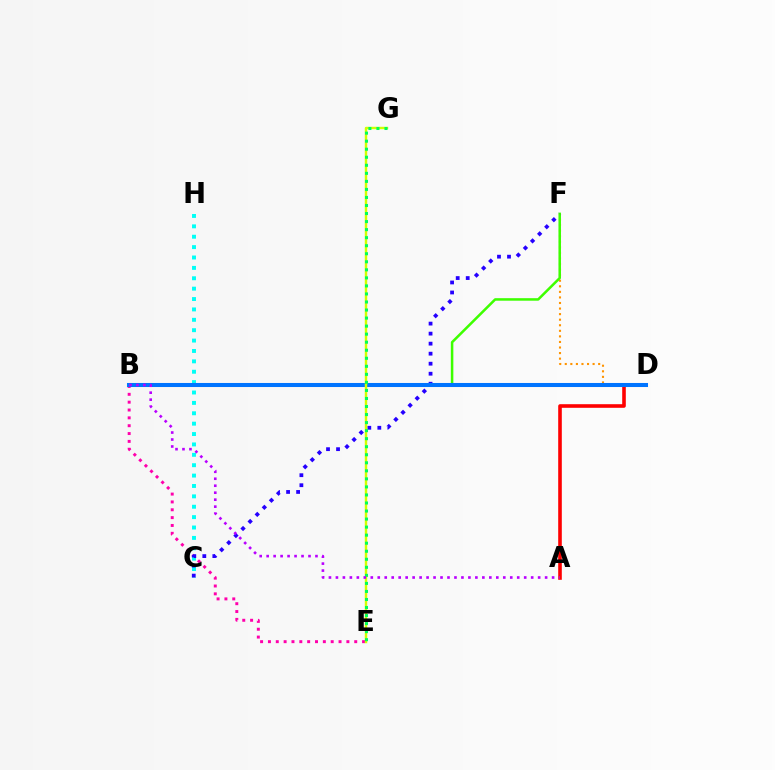{('B', 'E'): [{'color': '#ff00ac', 'line_style': 'dotted', 'thickness': 2.13}], ('A', 'D'): [{'color': '#ff0000', 'line_style': 'solid', 'thickness': 2.59}], ('D', 'F'): [{'color': '#ff9400', 'line_style': 'dotted', 'thickness': 1.51}], ('B', 'F'): [{'color': '#3dff00', 'line_style': 'solid', 'thickness': 1.82}], ('C', 'H'): [{'color': '#00fff6', 'line_style': 'dotted', 'thickness': 2.82}], ('C', 'F'): [{'color': '#2500ff', 'line_style': 'dotted', 'thickness': 2.72}], ('B', 'D'): [{'color': '#0074ff', 'line_style': 'solid', 'thickness': 2.92}], ('E', 'G'): [{'color': '#d1ff00', 'line_style': 'solid', 'thickness': 1.76}, {'color': '#00ff5c', 'line_style': 'dotted', 'thickness': 2.18}], ('A', 'B'): [{'color': '#b900ff', 'line_style': 'dotted', 'thickness': 1.89}]}